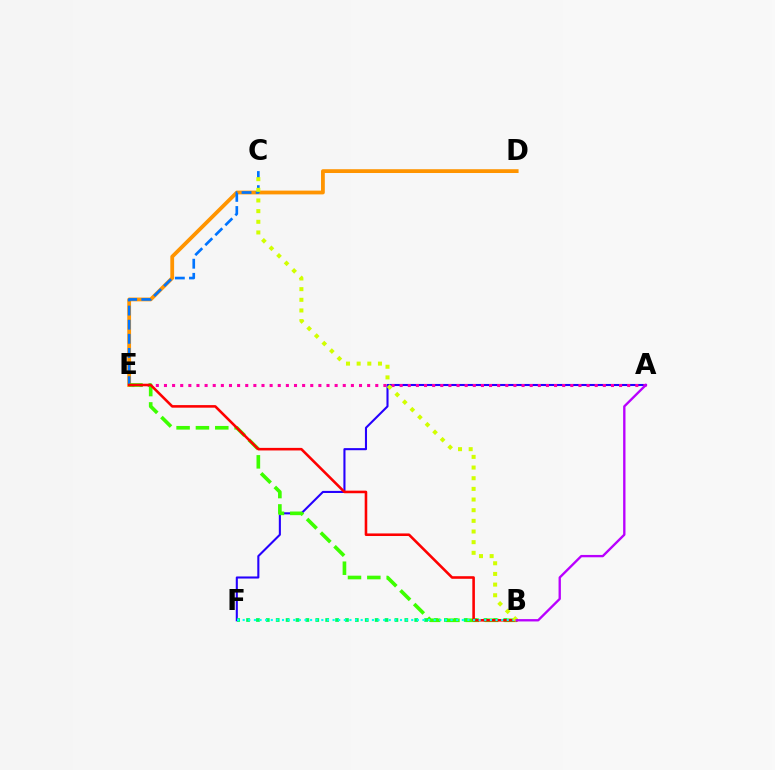{('D', 'E'): [{'color': '#ff9400', 'line_style': 'solid', 'thickness': 2.73}], ('A', 'F'): [{'color': '#2500ff', 'line_style': 'solid', 'thickness': 1.5}], ('A', 'E'): [{'color': '#ff00ac', 'line_style': 'dotted', 'thickness': 2.21}], ('B', 'F'): [{'color': '#00ff5c', 'line_style': 'dotted', 'thickness': 2.69}, {'color': '#00fff6', 'line_style': 'dotted', 'thickness': 1.53}], ('C', 'E'): [{'color': '#0074ff', 'line_style': 'dashed', 'thickness': 1.92}], ('B', 'E'): [{'color': '#3dff00', 'line_style': 'dashed', 'thickness': 2.63}, {'color': '#ff0000', 'line_style': 'solid', 'thickness': 1.86}], ('B', 'C'): [{'color': '#d1ff00', 'line_style': 'dotted', 'thickness': 2.9}], ('A', 'B'): [{'color': '#b900ff', 'line_style': 'solid', 'thickness': 1.69}]}